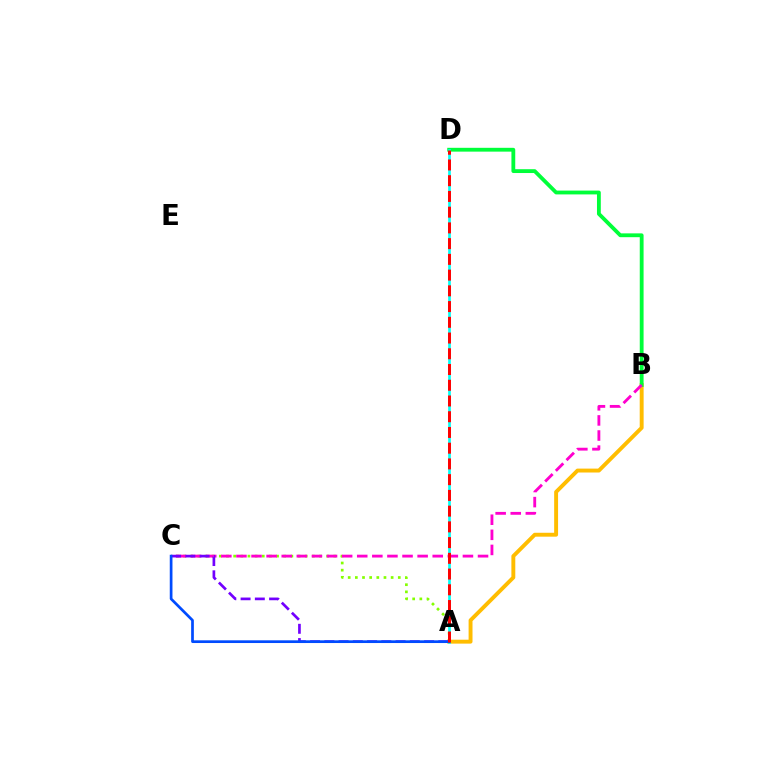{('A', 'B'): [{'color': '#ffbd00', 'line_style': 'solid', 'thickness': 2.81}], ('B', 'D'): [{'color': '#00ff39', 'line_style': 'solid', 'thickness': 2.75}], ('A', 'C'): [{'color': '#84ff00', 'line_style': 'dotted', 'thickness': 1.94}, {'color': '#7200ff', 'line_style': 'dashed', 'thickness': 1.94}, {'color': '#004bff', 'line_style': 'solid', 'thickness': 1.95}], ('B', 'C'): [{'color': '#ff00cf', 'line_style': 'dashed', 'thickness': 2.05}], ('A', 'D'): [{'color': '#00fff6', 'line_style': 'solid', 'thickness': 1.94}, {'color': '#ff0000', 'line_style': 'dashed', 'thickness': 2.14}]}